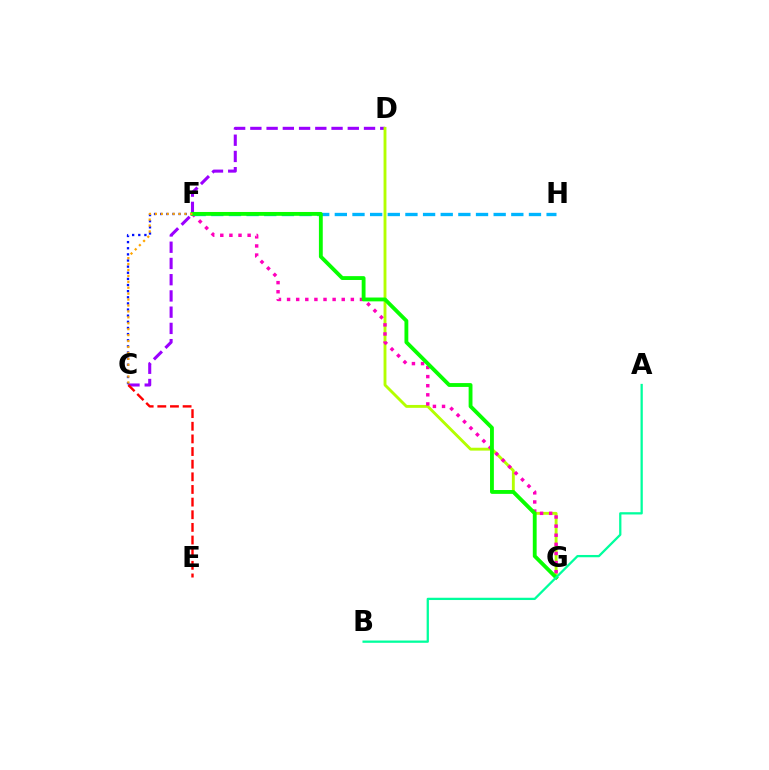{('C', 'D'): [{'color': '#9b00ff', 'line_style': 'dashed', 'thickness': 2.21}], ('C', 'E'): [{'color': '#ff0000', 'line_style': 'dashed', 'thickness': 1.72}], ('C', 'F'): [{'color': '#0010ff', 'line_style': 'dotted', 'thickness': 1.67}, {'color': '#ffa500', 'line_style': 'dotted', 'thickness': 1.61}], ('D', 'G'): [{'color': '#b3ff00', 'line_style': 'solid', 'thickness': 2.07}], ('F', 'G'): [{'color': '#ff00bd', 'line_style': 'dotted', 'thickness': 2.47}, {'color': '#08ff00', 'line_style': 'solid', 'thickness': 2.77}], ('F', 'H'): [{'color': '#00b5ff', 'line_style': 'dashed', 'thickness': 2.4}], ('A', 'B'): [{'color': '#00ff9d', 'line_style': 'solid', 'thickness': 1.64}]}